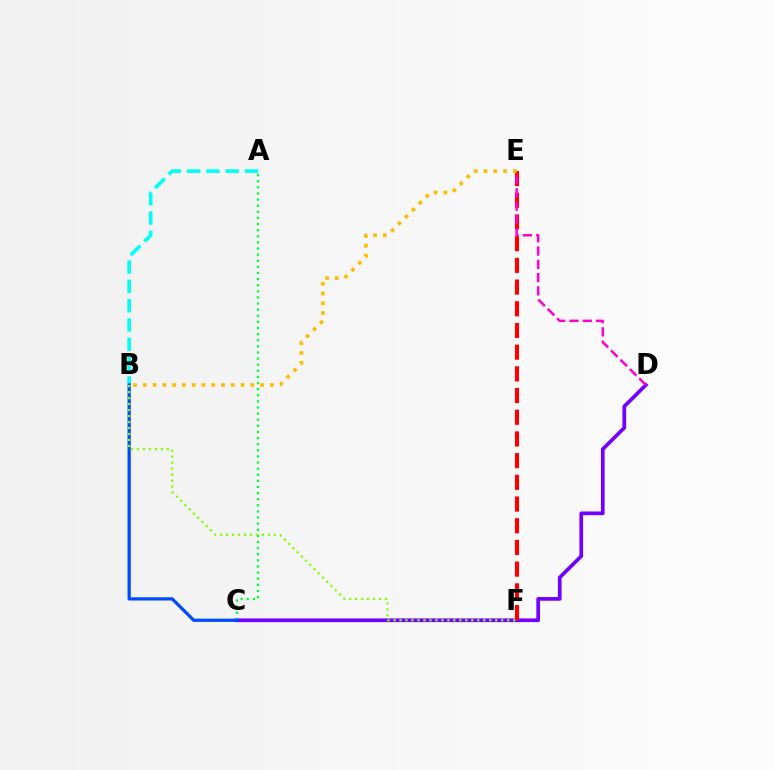{('C', 'D'): [{'color': '#7200ff', 'line_style': 'solid', 'thickness': 2.67}], ('A', 'C'): [{'color': '#00ff39', 'line_style': 'dotted', 'thickness': 1.66}], ('A', 'B'): [{'color': '#00fff6', 'line_style': 'dashed', 'thickness': 2.62}], ('B', 'C'): [{'color': '#004bff', 'line_style': 'solid', 'thickness': 2.34}], ('E', 'F'): [{'color': '#ff0000', 'line_style': 'dashed', 'thickness': 2.95}], ('B', 'E'): [{'color': '#ffbd00', 'line_style': 'dotted', 'thickness': 2.66}], ('D', 'E'): [{'color': '#ff00cf', 'line_style': 'dashed', 'thickness': 1.8}], ('B', 'F'): [{'color': '#84ff00', 'line_style': 'dotted', 'thickness': 1.63}]}